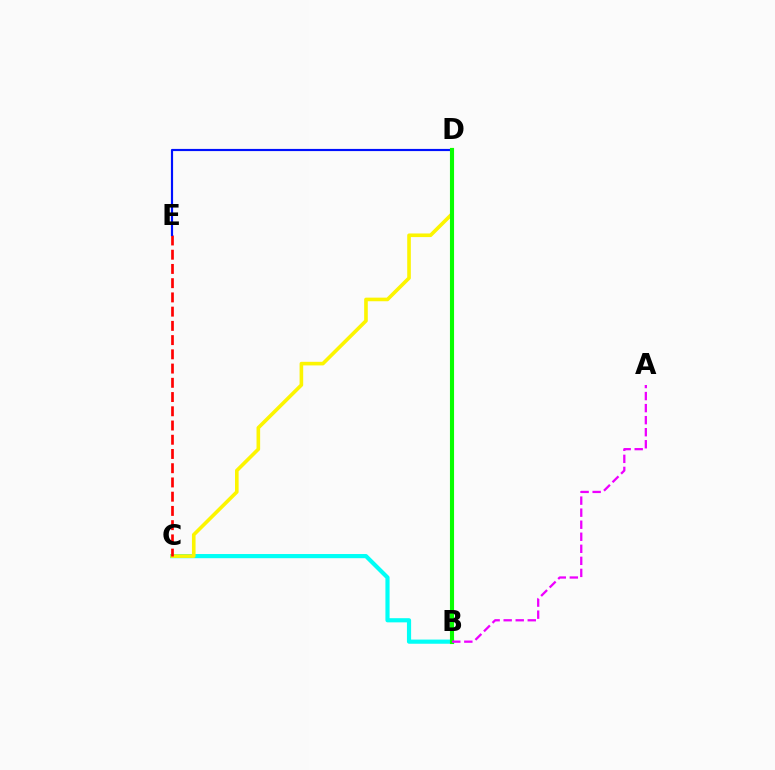{('B', 'C'): [{'color': '#00fff6', 'line_style': 'solid', 'thickness': 3.0}], ('C', 'D'): [{'color': '#fcf500', 'line_style': 'solid', 'thickness': 2.6}], ('C', 'E'): [{'color': '#ff0000', 'line_style': 'dashed', 'thickness': 1.93}], ('D', 'E'): [{'color': '#0010ff', 'line_style': 'solid', 'thickness': 1.56}], ('B', 'D'): [{'color': '#08ff00', 'line_style': 'solid', 'thickness': 2.96}], ('A', 'B'): [{'color': '#ee00ff', 'line_style': 'dashed', 'thickness': 1.64}]}